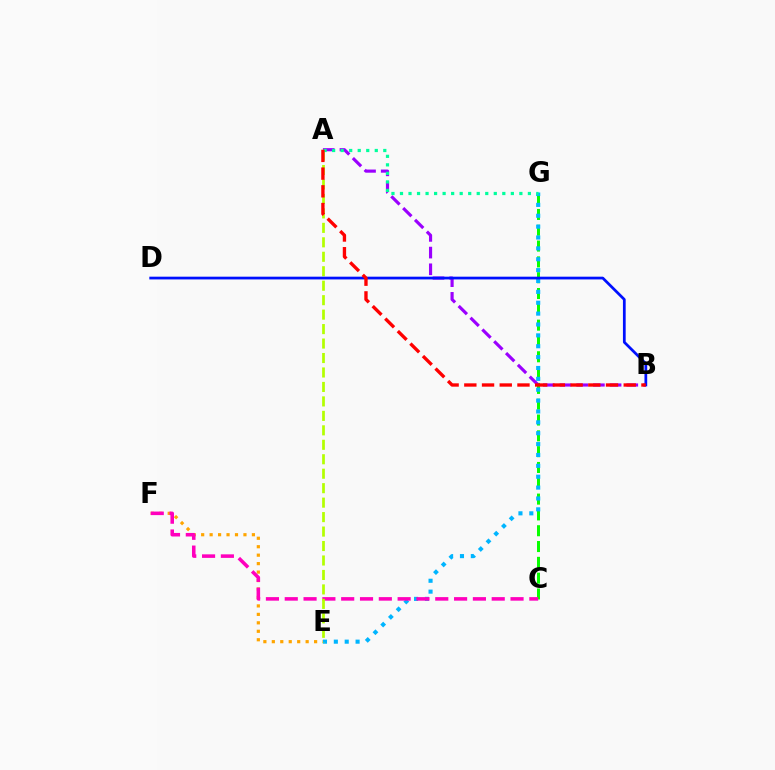{('E', 'F'): [{'color': '#ffa500', 'line_style': 'dotted', 'thickness': 2.3}], ('C', 'G'): [{'color': '#08ff00', 'line_style': 'dashed', 'thickness': 2.15}], ('E', 'G'): [{'color': '#00b5ff', 'line_style': 'dotted', 'thickness': 2.95}], ('A', 'B'): [{'color': '#9b00ff', 'line_style': 'dashed', 'thickness': 2.27}, {'color': '#ff0000', 'line_style': 'dashed', 'thickness': 2.41}], ('C', 'F'): [{'color': '#ff00bd', 'line_style': 'dashed', 'thickness': 2.56}], ('A', 'E'): [{'color': '#b3ff00', 'line_style': 'dashed', 'thickness': 1.96}], ('B', 'D'): [{'color': '#0010ff', 'line_style': 'solid', 'thickness': 1.97}], ('A', 'G'): [{'color': '#00ff9d', 'line_style': 'dotted', 'thickness': 2.32}]}